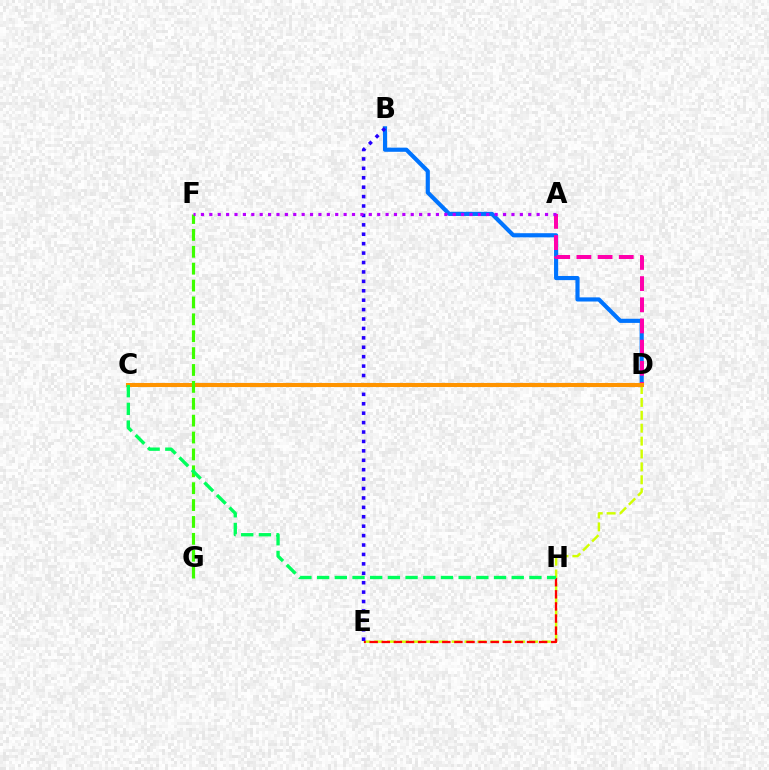{('B', 'D'): [{'color': '#0074ff', 'line_style': 'solid', 'thickness': 2.99}], ('D', 'E'): [{'color': '#d1ff00', 'line_style': 'dashed', 'thickness': 1.75}], ('E', 'H'): [{'color': '#ff0000', 'line_style': 'dashed', 'thickness': 1.64}], ('C', 'D'): [{'color': '#00fff6', 'line_style': 'dashed', 'thickness': 1.61}, {'color': '#ff9400', 'line_style': 'solid', 'thickness': 2.93}], ('A', 'D'): [{'color': '#ff00ac', 'line_style': 'dashed', 'thickness': 2.88}], ('B', 'E'): [{'color': '#2500ff', 'line_style': 'dotted', 'thickness': 2.56}], ('F', 'G'): [{'color': '#3dff00', 'line_style': 'dashed', 'thickness': 2.29}], ('A', 'F'): [{'color': '#b900ff', 'line_style': 'dotted', 'thickness': 2.28}], ('C', 'H'): [{'color': '#00ff5c', 'line_style': 'dashed', 'thickness': 2.4}]}